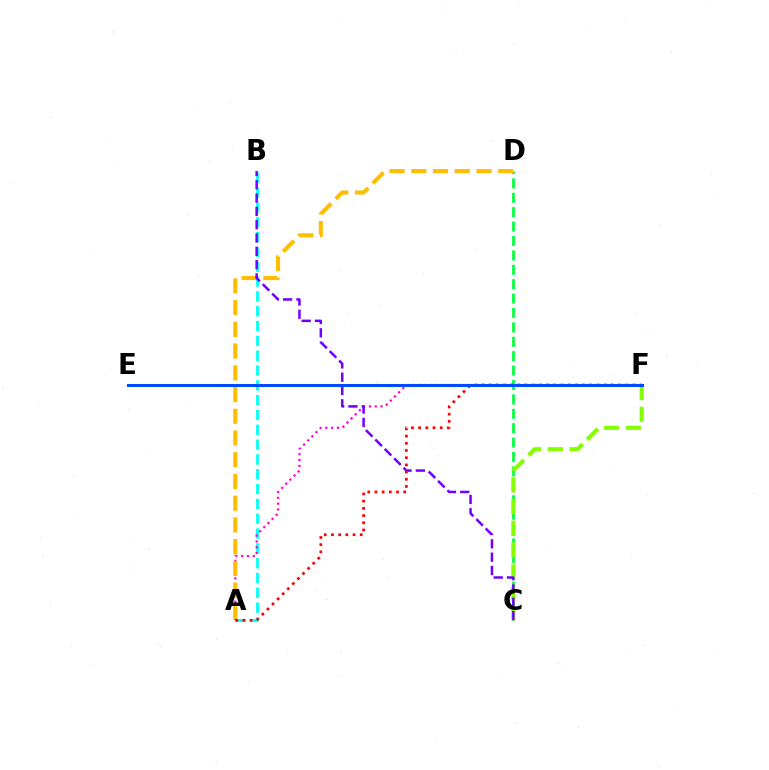{('A', 'B'): [{'color': '#00fff6', 'line_style': 'dashed', 'thickness': 2.01}], ('C', 'D'): [{'color': '#00ff39', 'line_style': 'dashed', 'thickness': 1.96}], ('A', 'F'): [{'color': '#ff00cf', 'line_style': 'dotted', 'thickness': 1.58}, {'color': '#ff0000', 'line_style': 'dotted', 'thickness': 1.95}], ('C', 'F'): [{'color': '#84ff00', 'line_style': 'dashed', 'thickness': 2.95}], ('A', 'D'): [{'color': '#ffbd00', 'line_style': 'dashed', 'thickness': 2.95}], ('B', 'C'): [{'color': '#7200ff', 'line_style': 'dashed', 'thickness': 1.81}], ('E', 'F'): [{'color': '#004bff', 'line_style': 'solid', 'thickness': 2.19}]}